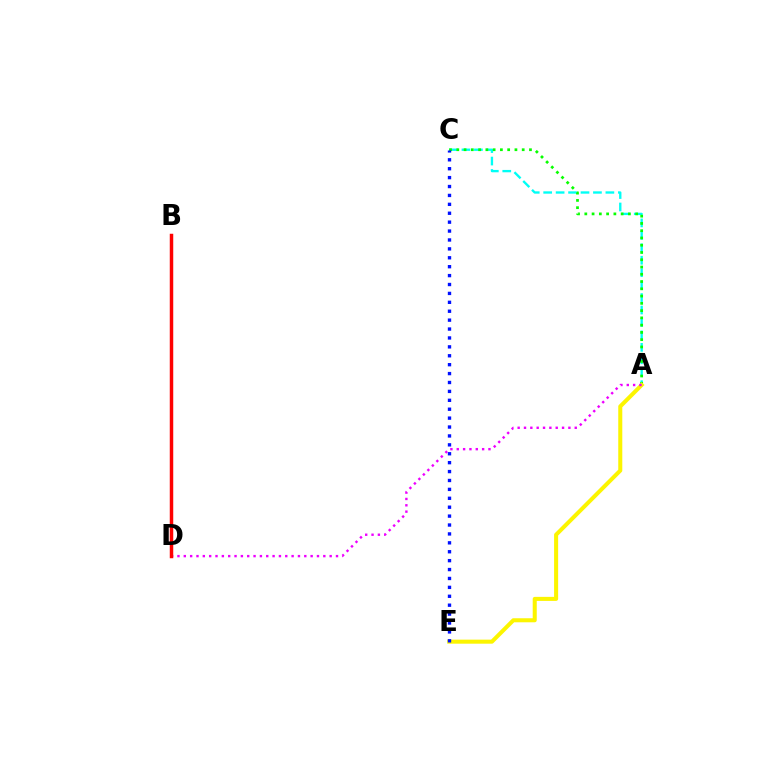{('A', 'C'): [{'color': '#00fff6', 'line_style': 'dashed', 'thickness': 1.69}, {'color': '#08ff00', 'line_style': 'dotted', 'thickness': 1.97}], ('A', 'E'): [{'color': '#fcf500', 'line_style': 'solid', 'thickness': 2.91}], ('A', 'D'): [{'color': '#ee00ff', 'line_style': 'dotted', 'thickness': 1.72}], ('B', 'D'): [{'color': '#ff0000', 'line_style': 'solid', 'thickness': 2.5}], ('C', 'E'): [{'color': '#0010ff', 'line_style': 'dotted', 'thickness': 2.42}]}